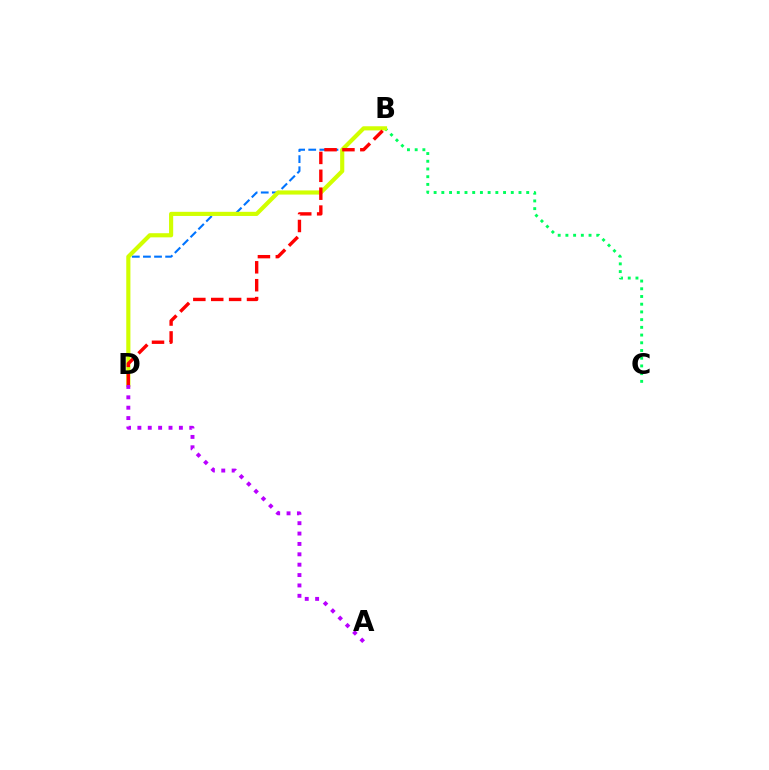{('B', 'C'): [{'color': '#00ff5c', 'line_style': 'dotted', 'thickness': 2.1}], ('B', 'D'): [{'color': '#0074ff', 'line_style': 'dashed', 'thickness': 1.51}, {'color': '#d1ff00', 'line_style': 'solid', 'thickness': 2.98}, {'color': '#ff0000', 'line_style': 'dashed', 'thickness': 2.43}], ('A', 'D'): [{'color': '#b900ff', 'line_style': 'dotted', 'thickness': 2.82}]}